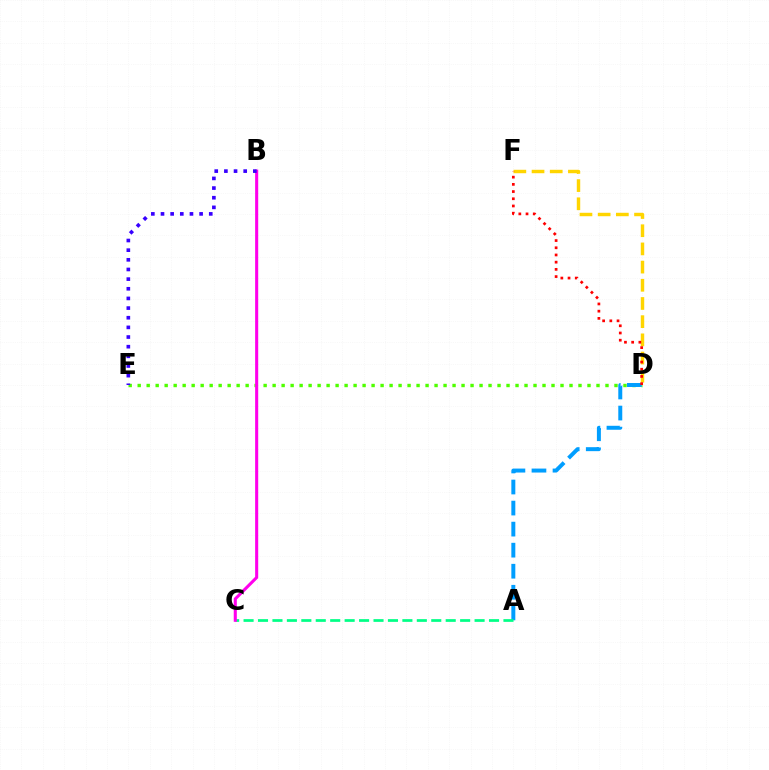{('D', 'E'): [{'color': '#4fff00', 'line_style': 'dotted', 'thickness': 2.44}], ('A', 'D'): [{'color': '#009eff', 'line_style': 'dashed', 'thickness': 2.86}], ('D', 'F'): [{'color': '#ffd500', 'line_style': 'dashed', 'thickness': 2.47}, {'color': '#ff0000', 'line_style': 'dotted', 'thickness': 1.96}], ('A', 'C'): [{'color': '#00ff86', 'line_style': 'dashed', 'thickness': 1.96}], ('B', 'C'): [{'color': '#ff00ed', 'line_style': 'solid', 'thickness': 2.21}], ('B', 'E'): [{'color': '#3700ff', 'line_style': 'dotted', 'thickness': 2.62}]}